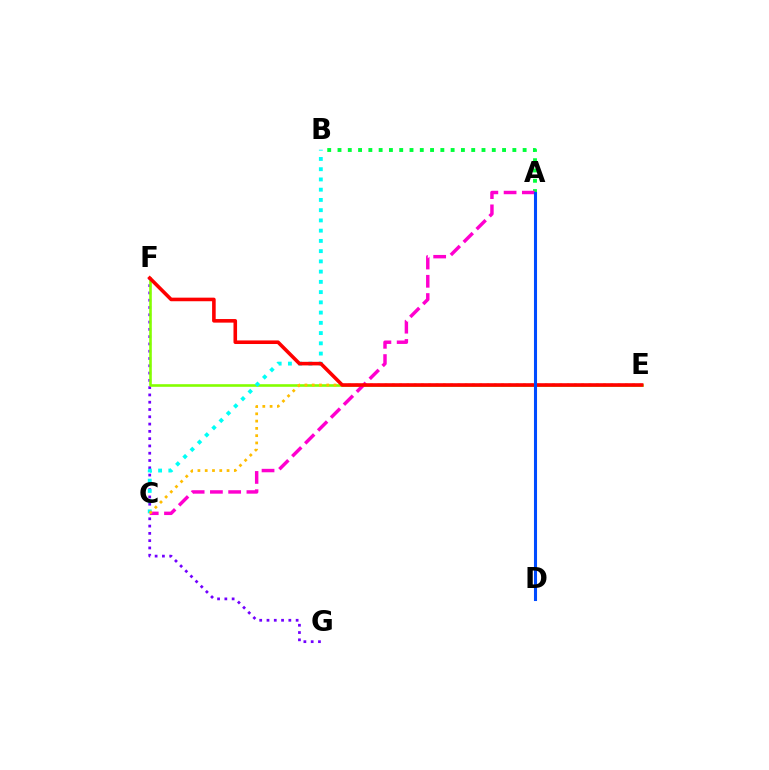{('F', 'G'): [{'color': '#7200ff', 'line_style': 'dotted', 'thickness': 1.98}], ('E', 'F'): [{'color': '#84ff00', 'line_style': 'solid', 'thickness': 1.88}, {'color': '#ff0000', 'line_style': 'solid', 'thickness': 2.58}], ('B', 'C'): [{'color': '#00fff6', 'line_style': 'dotted', 'thickness': 2.78}], ('A', 'B'): [{'color': '#00ff39', 'line_style': 'dotted', 'thickness': 2.79}], ('A', 'C'): [{'color': '#ff00cf', 'line_style': 'dashed', 'thickness': 2.48}], ('C', 'E'): [{'color': '#ffbd00', 'line_style': 'dotted', 'thickness': 1.98}], ('A', 'D'): [{'color': '#004bff', 'line_style': 'solid', 'thickness': 2.21}]}